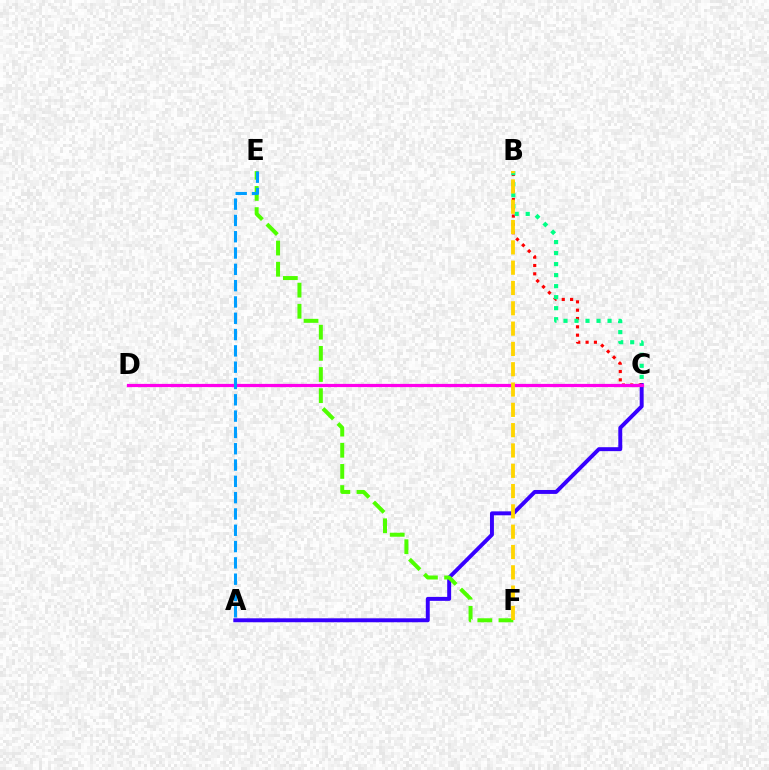{('A', 'C'): [{'color': '#3700ff', 'line_style': 'solid', 'thickness': 2.83}], ('E', 'F'): [{'color': '#4fff00', 'line_style': 'dashed', 'thickness': 2.87}], ('B', 'C'): [{'color': '#ff0000', 'line_style': 'dotted', 'thickness': 2.26}, {'color': '#00ff86', 'line_style': 'dotted', 'thickness': 2.99}], ('C', 'D'): [{'color': '#ff00ed', 'line_style': 'solid', 'thickness': 2.31}], ('A', 'E'): [{'color': '#009eff', 'line_style': 'dashed', 'thickness': 2.22}], ('B', 'F'): [{'color': '#ffd500', 'line_style': 'dashed', 'thickness': 2.76}]}